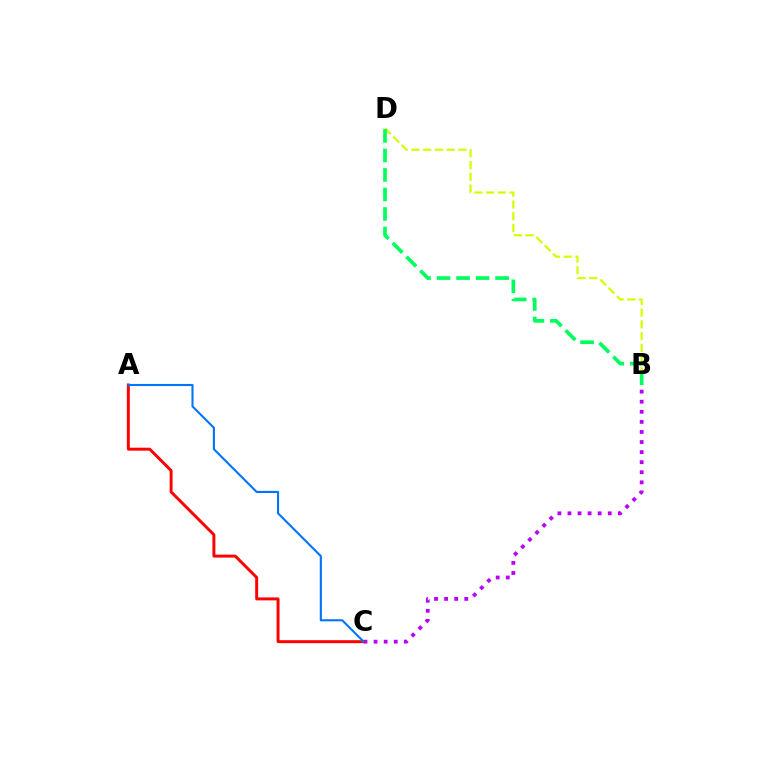{('B', 'C'): [{'color': '#b900ff', 'line_style': 'dotted', 'thickness': 2.74}], ('A', 'C'): [{'color': '#ff0000', 'line_style': 'solid', 'thickness': 2.13}, {'color': '#0074ff', 'line_style': 'solid', 'thickness': 1.52}], ('B', 'D'): [{'color': '#d1ff00', 'line_style': 'dashed', 'thickness': 1.6}, {'color': '#00ff5c', 'line_style': 'dashed', 'thickness': 2.65}]}